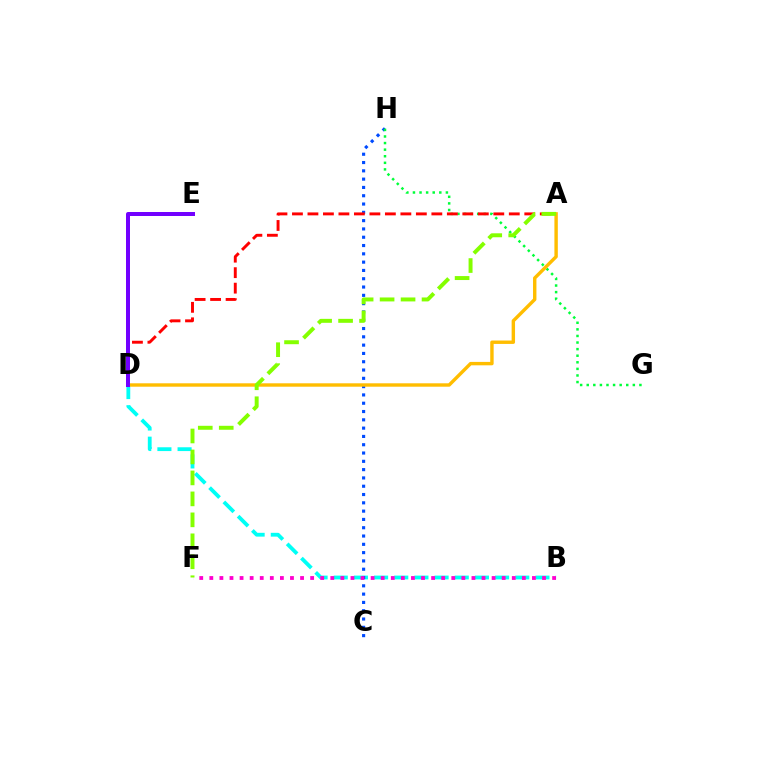{('B', 'D'): [{'color': '#00fff6', 'line_style': 'dashed', 'thickness': 2.74}], ('C', 'H'): [{'color': '#004bff', 'line_style': 'dotted', 'thickness': 2.26}], ('G', 'H'): [{'color': '#00ff39', 'line_style': 'dotted', 'thickness': 1.79}], ('B', 'F'): [{'color': '#ff00cf', 'line_style': 'dotted', 'thickness': 2.74}], ('A', 'D'): [{'color': '#ff0000', 'line_style': 'dashed', 'thickness': 2.1}, {'color': '#ffbd00', 'line_style': 'solid', 'thickness': 2.45}], ('D', 'E'): [{'color': '#7200ff', 'line_style': 'solid', 'thickness': 2.88}], ('A', 'F'): [{'color': '#84ff00', 'line_style': 'dashed', 'thickness': 2.85}]}